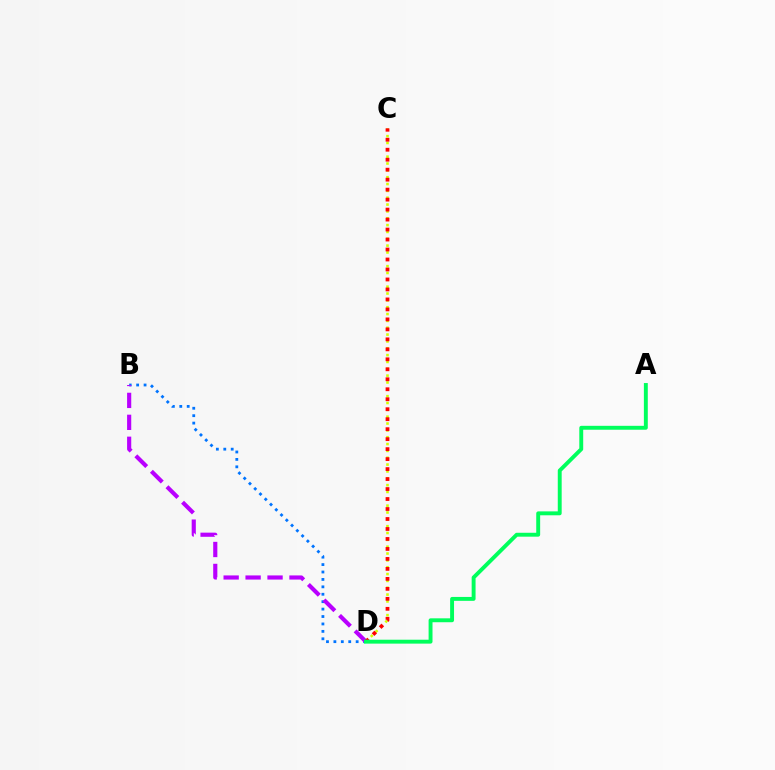{('B', 'D'): [{'color': '#0074ff', 'line_style': 'dotted', 'thickness': 2.02}, {'color': '#b900ff', 'line_style': 'dashed', 'thickness': 2.98}], ('C', 'D'): [{'color': '#d1ff00', 'line_style': 'dotted', 'thickness': 1.86}, {'color': '#ff0000', 'line_style': 'dotted', 'thickness': 2.71}], ('A', 'D'): [{'color': '#00ff5c', 'line_style': 'solid', 'thickness': 2.81}]}